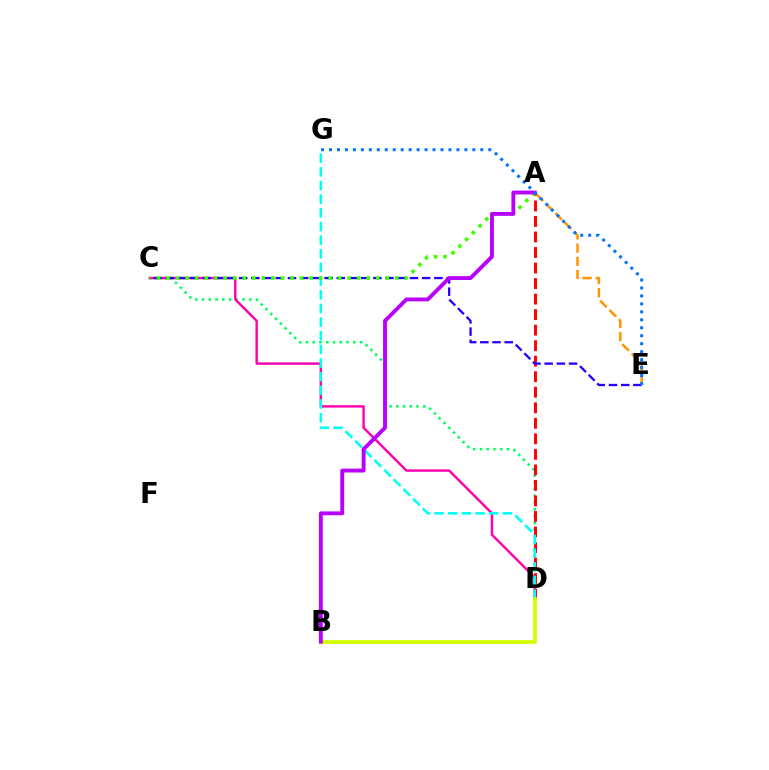{('C', 'D'): [{'color': '#00ff5c', 'line_style': 'dotted', 'thickness': 1.84}, {'color': '#ff00ac', 'line_style': 'solid', 'thickness': 1.74}], ('A', 'D'): [{'color': '#ff0000', 'line_style': 'dashed', 'thickness': 2.11}], ('D', 'G'): [{'color': '#00fff6', 'line_style': 'dashed', 'thickness': 1.85}], ('B', 'D'): [{'color': '#d1ff00', 'line_style': 'solid', 'thickness': 2.67}], ('C', 'E'): [{'color': '#2500ff', 'line_style': 'dashed', 'thickness': 1.66}], ('A', 'E'): [{'color': '#ff9400', 'line_style': 'dashed', 'thickness': 1.79}], ('A', 'C'): [{'color': '#3dff00', 'line_style': 'dotted', 'thickness': 2.59}], ('A', 'B'): [{'color': '#b900ff', 'line_style': 'solid', 'thickness': 2.79}], ('E', 'G'): [{'color': '#0074ff', 'line_style': 'dotted', 'thickness': 2.16}]}